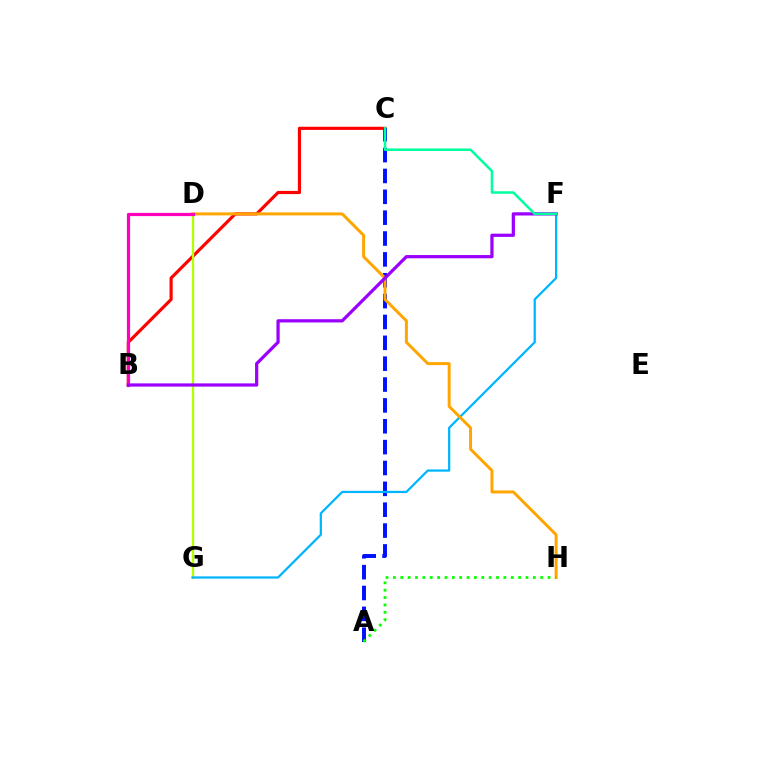{('B', 'C'): [{'color': '#ff0000', 'line_style': 'solid', 'thickness': 2.27}], ('D', 'G'): [{'color': '#b3ff00', 'line_style': 'solid', 'thickness': 1.65}], ('A', 'C'): [{'color': '#0010ff', 'line_style': 'dashed', 'thickness': 2.83}], ('F', 'G'): [{'color': '#00b5ff', 'line_style': 'solid', 'thickness': 1.62}], ('D', 'H'): [{'color': '#ffa500', 'line_style': 'solid', 'thickness': 2.13}], ('B', 'D'): [{'color': '#ff00bd', 'line_style': 'solid', 'thickness': 2.31}], ('B', 'F'): [{'color': '#9b00ff', 'line_style': 'solid', 'thickness': 2.32}], ('A', 'H'): [{'color': '#08ff00', 'line_style': 'dotted', 'thickness': 2.0}], ('C', 'F'): [{'color': '#00ff9d', 'line_style': 'solid', 'thickness': 1.81}]}